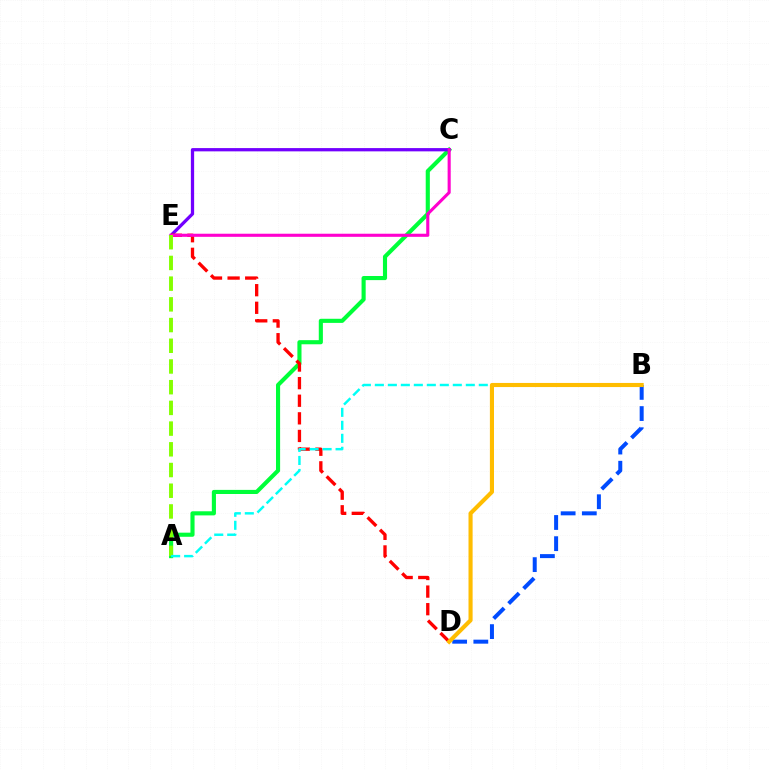{('A', 'C'): [{'color': '#00ff39', 'line_style': 'solid', 'thickness': 2.96}], ('B', 'D'): [{'color': '#004bff', 'line_style': 'dashed', 'thickness': 2.88}, {'color': '#ffbd00', 'line_style': 'solid', 'thickness': 2.96}], ('C', 'E'): [{'color': '#7200ff', 'line_style': 'solid', 'thickness': 2.35}, {'color': '#ff00cf', 'line_style': 'solid', 'thickness': 2.23}], ('D', 'E'): [{'color': '#ff0000', 'line_style': 'dashed', 'thickness': 2.39}], ('A', 'E'): [{'color': '#84ff00', 'line_style': 'dashed', 'thickness': 2.81}], ('A', 'B'): [{'color': '#00fff6', 'line_style': 'dashed', 'thickness': 1.76}]}